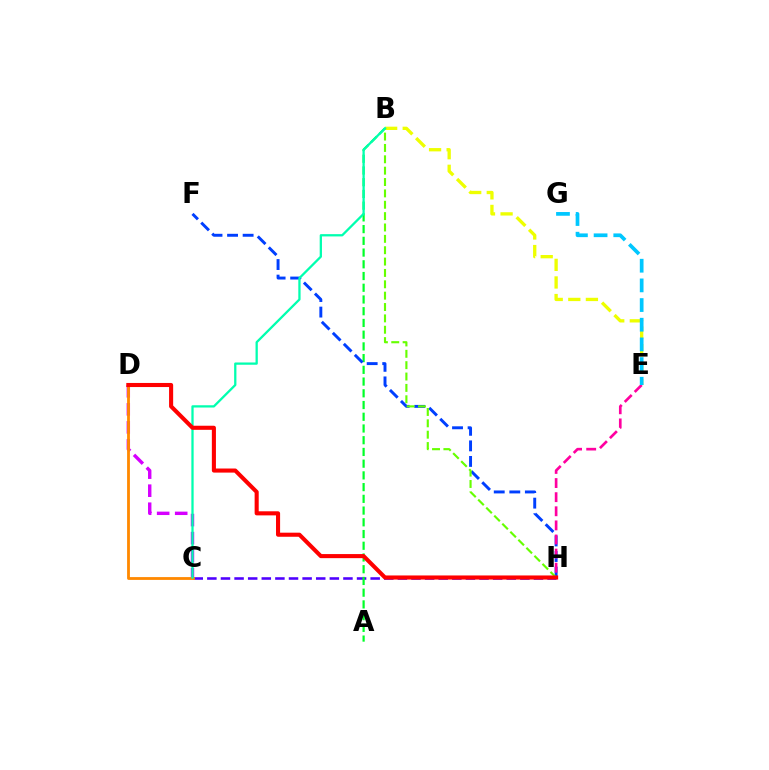{('C', 'D'): [{'color': '#d600ff', 'line_style': 'dashed', 'thickness': 2.45}, {'color': '#ff8800', 'line_style': 'solid', 'thickness': 2.03}], ('C', 'H'): [{'color': '#4f00ff', 'line_style': 'dashed', 'thickness': 1.85}], ('B', 'E'): [{'color': '#eeff00', 'line_style': 'dashed', 'thickness': 2.39}], ('A', 'B'): [{'color': '#00ff27', 'line_style': 'dashed', 'thickness': 1.59}], ('F', 'H'): [{'color': '#003fff', 'line_style': 'dashed', 'thickness': 2.11}], ('B', 'H'): [{'color': '#66ff00', 'line_style': 'dashed', 'thickness': 1.54}], ('E', 'H'): [{'color': '#ff00a0', 'line_style': 'dashed', 'thickness': 1.92}], ('B', 'C'): [{'color': '#00ffaf', 'line_style': 'solid', 'thickness': 1.64}], ('D', 'H'): [{'color': '#ff0000', 'line_style': 'solid', 'thickness': 2.94}], ('E', 'G'): [{'color': '#00c7ff', 'line_style': 'dashed', 'thickness': 2.67}]}